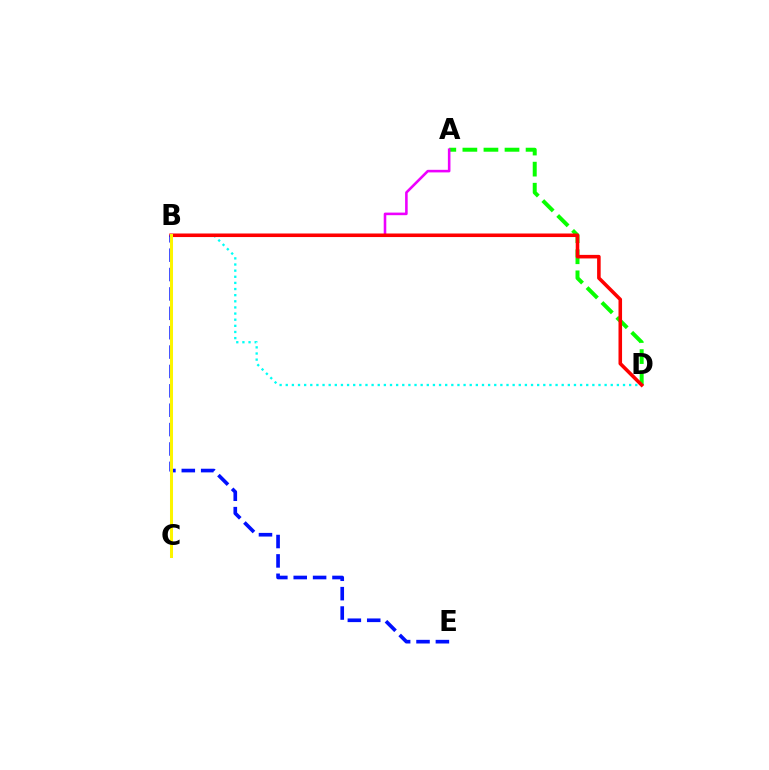{('A', 'D'): [{'color': '#08ff00', 'line_style': 'dashed', 'thickness': 2.86}], ('A', 'B'): [{'color': '#ee00ff', 'line_style': 'solid', 'thickness': 1.86}], ('B', 'D'): [{'color': '#00fff6', 'line_style': 'dotted', 'thickness': 1.67}, {'color': '#ff0000', 'line_style': 'solid', 'thickness': 2.57}], ('B', 'E'): [{'color': '#0010ff', 'line_style': 'dashed', 'thickness': 2.63}], ('B', 'C'): [{'color': '#fcf500', 'line_style': 'solid', 'thickness': 2.17}]}